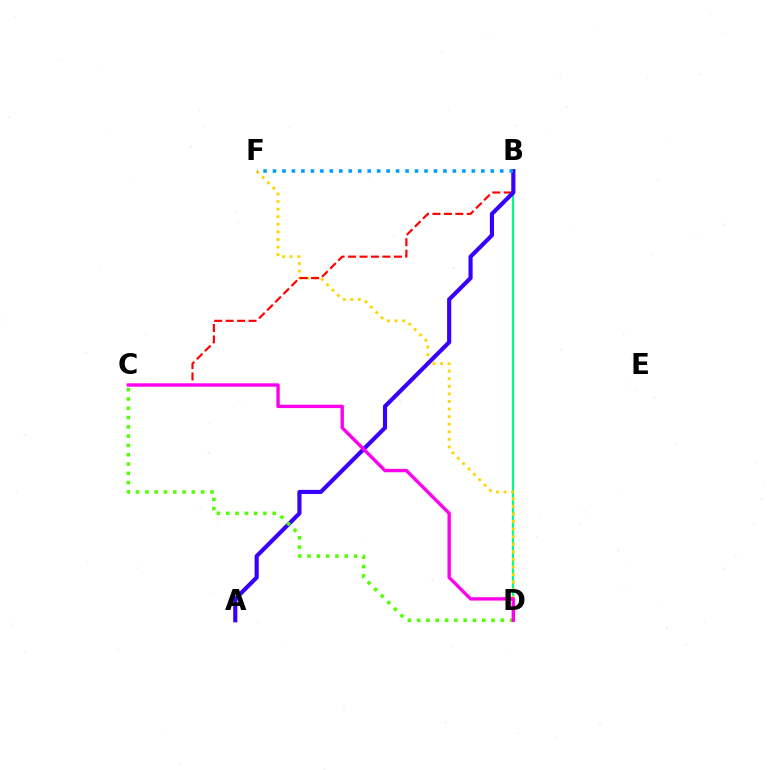{('B', 'D'): [{'color': '#00ff86', 'line_style': 'solid', 'thickness': 1.57}], ('D', 'F'): [{'color': '#ffd500', 'line_style': 'dotted', 'thickness': 2.06}], ('B', 'C'): [{'color': '#ff0000', 'line_style': 'dashed', 'thickness': 1.56}], ('A', 'B'): [{'color': '#3700ff', 'line_style': 'solid', 'thickness': 2.98}], ('C', 'D'): [{'color': '#4fff00', 'line_style': 'dotted', 'thickness': 2.53}, {'color': '#ff00ed', 'line_style': 'solid', 'thickness': 2.43}], ('B', 'F'): [{'color': '#009eff', 'line_style': 'dotted', 'thickness': 2.57}]}